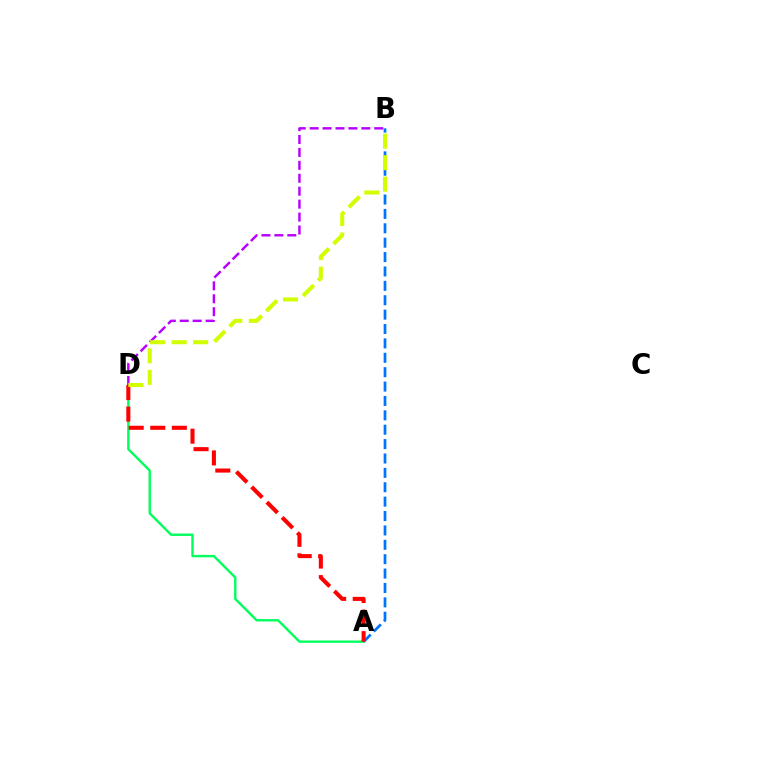{('A', 'D'): [{'color': '#00ff5c', 'line_style': 'solid', 'thickness': 1.71}, {'color': '#ff0000', 'line_style': 'dashed', 'thickness': 2.93}], ('A', 'B'): [{'color': '#0074ff', 'line_style': 'dashed', 'thickness': 1.95}], ('B', 'D'): [{'color': '#b900ff', 'line_style': 'dashed', 'thickness': 1.76}, {'color': '#d1ff00', 'line_style': 'dashed', 'thickness': 2.92}]}